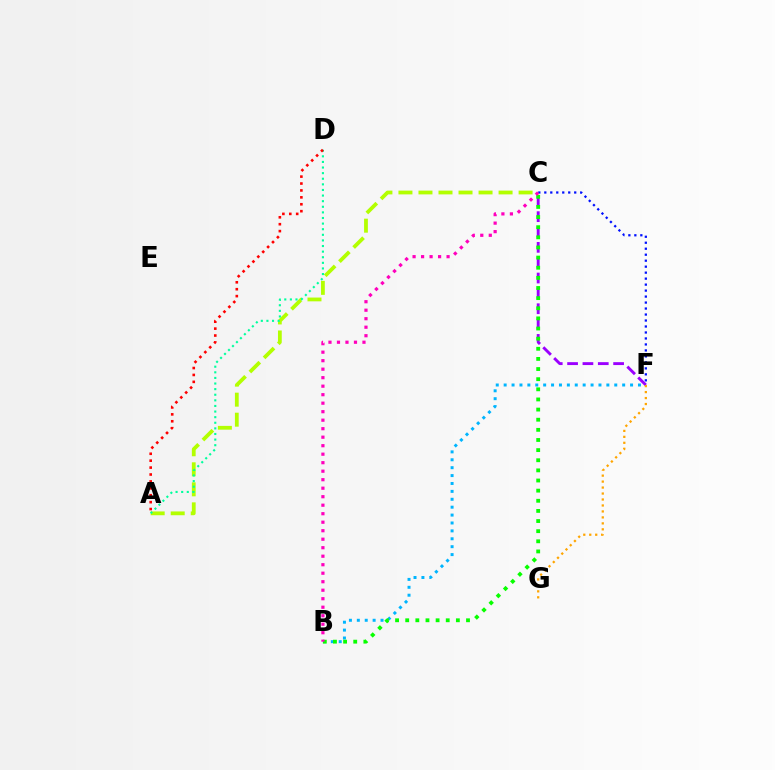{('A', 'C'): [{'color': '#b3ff00', 'line_style': 'dashed', 'thickness': 2.72}], ('C', 'F'): [{'color': '#9b00ff', 'line_style': 'dashed', 'thickness': 2.08}, {'color': '#0010ff', 'line_style': 'dotted', 'thickness': 1.63}], ('A', 'D'): [{'color': '#00ff9d', 'line_style': 'dotted', 'thickness': 1.52}, {'color': '#ff0000', 'line_style': 'dotted', 'thickness': 1.88}], ('B', 'F'): [{'color': '#00b5ff', 'line_style': 'dotted', 'thickness': 2.15}], ('B', 'C'): [{'color': '#08ff00', 'line_style': 'dotted', 'thickness': 2.75}, {'color': '#ff00bd', 'line_style': 'dotted', 'thickness': 2.31}], ('F', 'G'): [{'color': '#ffa500', 'line_style': 'dotted', 'thickness': 1.62}]}